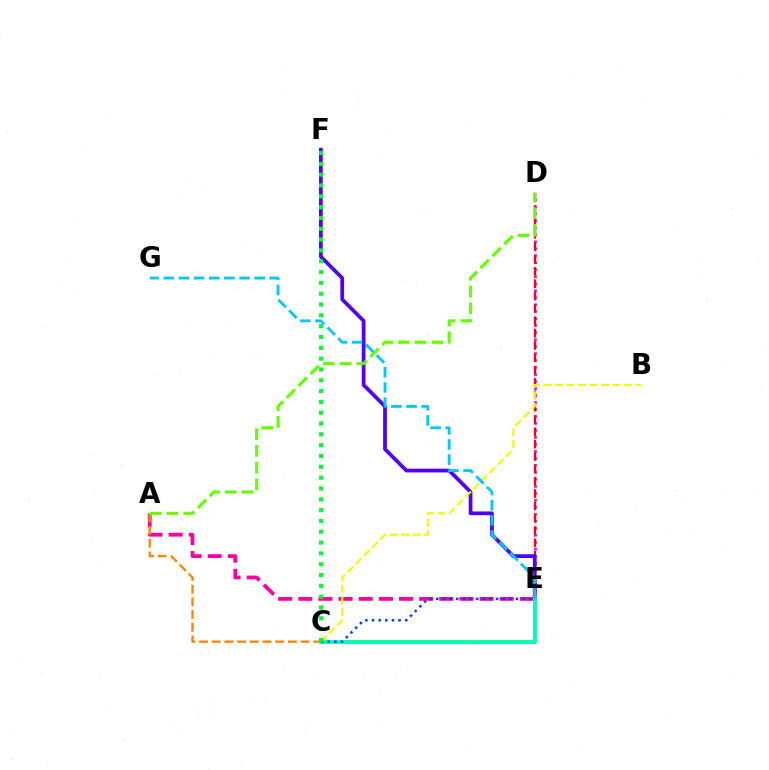{('A', 'E'): [{'color': '#ff00a0', 'line_style': 'dashed', 'thickness': 2.74}], ('D', 'E'): [{'color': '#d600ff', 'line_style': 'dotted', 'thickness': 1.9}, {'color': '#ff0000', 'line_style': 'dashed', 'thickness': 1.68}], ('A', 'C'): [{'color': '#ff8800', 'line_style': 'dashed', 'thickness': 1.73}], ('E', 'F'): [{'color': '#4f00ff', 'line_style': 'solid', 'thickness': 2.7}], ('C', 'E'): [{'color': '#00ffaf', 'line_style': 'solid', 'thickness': 2.77}, {'color': '#003fff', 'line_style': 'dotted', 'thickness': 1.8}], ('A', 'D'): [{'color': '#66ff00', 'line_style': 'dashed', 'thickness': 2.28}], ('B', 'C'): [{'color': '#eeff00', 'line_style': 'dashed', 'thickness': 1.56}], ('C', 'F'): [{'color': '#00ff27', 'line_style': 'dotted', 'thickness': 2.94}], ('E', 'G'): [{'color': '#00c7ff', 'line_style': 'dashed', 'thickness': 2.06}]}